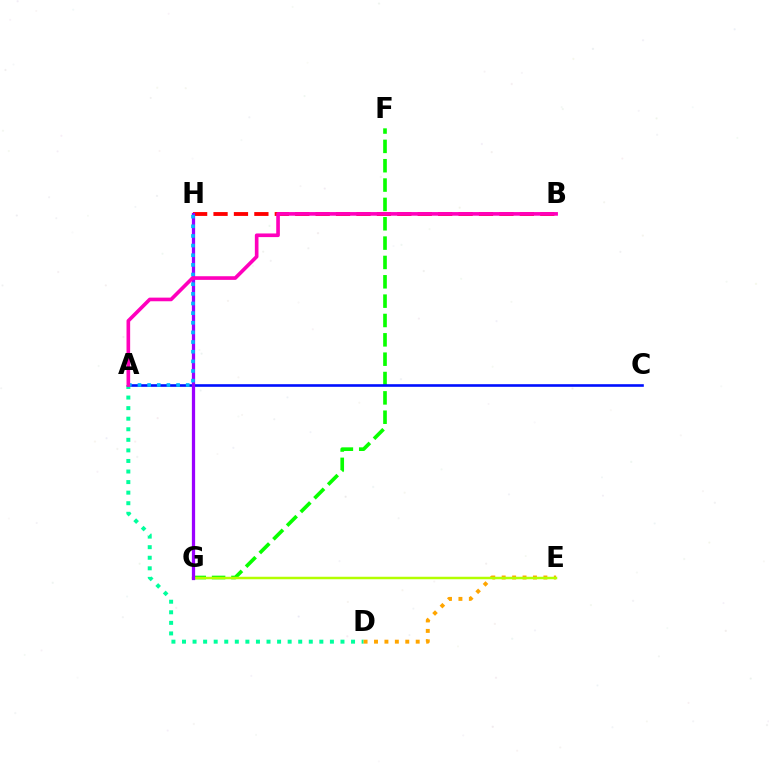{('A', 'D'): [{'color': '#00ff9d', 'line_style': 'dotted', 'thickness': 2.87}], ('D', 'E'): [{'color': '#ffa500', 'line_style': 'dotted', 'thickness': 2.83}], ('F', 'G'): [{'color': '#08ff00', 'line_style': 'dashed', 'thickness': 2.63}], ('A', 'C'): [{'color': '#0010ff', 'line_style': 'solid', 'thickness': 1.89}], ('E', 'G'): [{'color': '#b3ff00', 'line_style': 'solid', 'thickness': 1.78}], ('B', 'H'): [{'color': '#ff0000', 'line_style': 'dashed', 'thickness': 2.77}], ('G', 'H'): [{'color': '#9b00ff', 'line_style': 'solid', 'thickness': 2.35}], ('A', 'H'): [{'color': '#00b5ff', 'line_style': 'dotted', 'thickness': 2.62}], ('A', 'B'): [{'color': '#ff00bd', 'line_style': 'solid', 'thickness': 2.62}]}